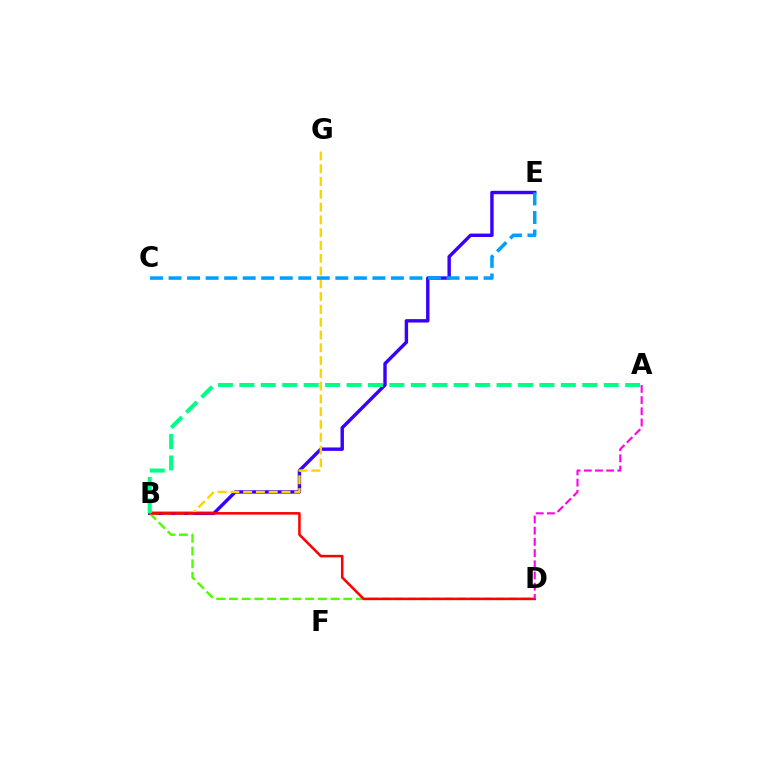{('B', 'E'): [{'color': '#3700ff', 'line_style': 'solid', 'thickness': 2.46}], ('B', 'G'): [{'color': '#ffd500', 'line_style': 'dashed', 'thickness': 1.74}], ('B', 'D'): [{'color': '#4fff00', 'line_style': 'dashed', 'thickness': 1.73}, {'color': '#ff0000', 'line_style': 'solid', 'thickness': 1.83}], ('C', 'E'): [{'color': '#009eff', 'line_style': 'dashed', 'thickness': 2.52}], ('A', 'B'): [{'color': '#00ff86', 'line_style': 'dashed', 'thickness': 2.91}], ('A', 'D'): [{'color': '#ff00ed', 'line_style': 'dashed', 'thickness': 1.52}]}